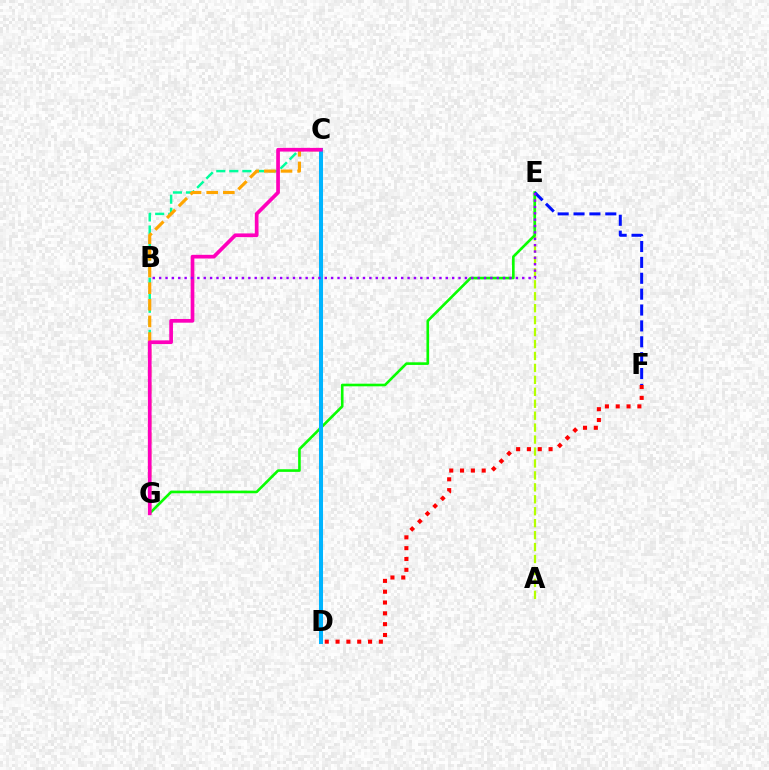{('D', 'F'): [{'color': '#ff0000', 'line_style': 'dotted', 'thickness': 2.94}], ('C', 'G'): [{'color': '#00ff9d', 'line_style': 'dashed', 'thickness': 1.77}, {'color': '#ffa500', 'line_style': 'dashed', 'thickness': 2.26}, {'color': '#ff00bd', 'line_style': 'solid', 'thickness': 2.66}], ('A', 'E'): [{'color': '#b3ff00', 'line_style': 'dashed', 'thickness': 1.62}], ('E', 'G'): [{'color': '#08ff00', 'line_style': 'solid', 'thickness': 1.89}], ('E', 'F'): [{'color': '#0010ff', 'line_style': 'dashed', 'thickness': 2.16}], ('C', 'D'): [{'color': '#00b5ff', 'line_style': 'solid', 'thickness': 2.9}], ('B', 'E'): [{'color': '#9b00ff', 'line_style': 'dotted', 'thickness': 1.73}]}